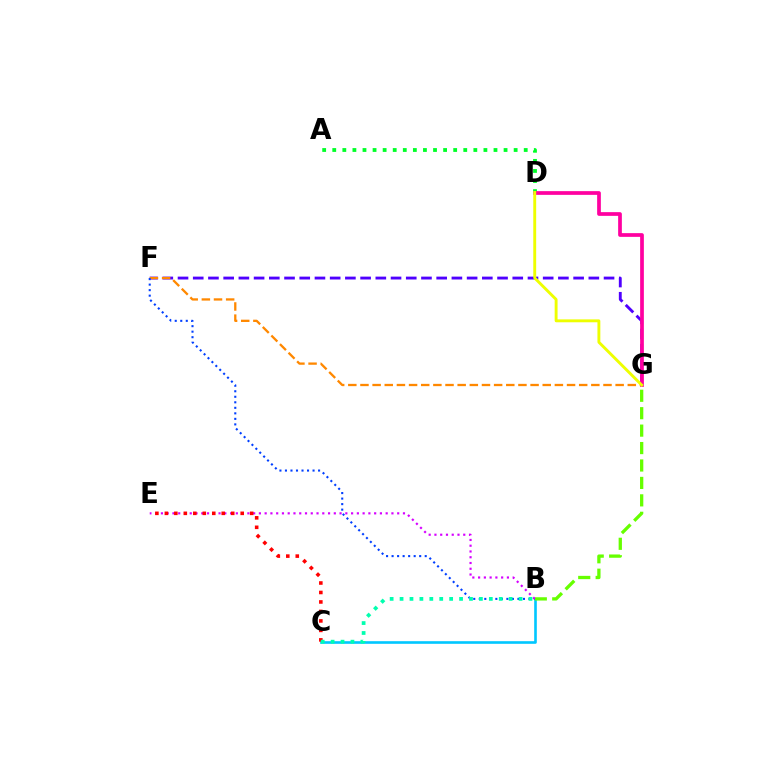{('F', 'G'): [{'color': '#4f00ff', 'line_style': 'dashed', 'thickness': 2.07}, {'color': '#ff8800', 'line_style': 'dashed', 'thickness': 1.65}], ('A', 'D'): [{'color': '#00ff27', 'line_style': 'dotted', 'thickness': 2.74}], ('D', 'G'): [{'color': '#ff00a0', 'line_style': 'solid', 'thickness': 2.68}, {'color': '#eeff00', 'line_style': 'solid', 'thickness': 2.09}], ('B', 'C'): [{'color': '#00c7ff', 'line_style': 'solid', 'thickness': 1.89}, {'color': '#00ffaf', 'line_style': 'dotted', 'thickness': 2.69}], ('B', 'F'): [{'color': '#003fff', 'line_style': 'dotted', 'thickness': 1.5}], ('B', 'G'): [{'color': '#66ff00', 'line_style': 'dashed', 'thickness': 2.37}], ('B', 'E'): [{'color': '#d600ff', 'line_style': 'dotted', 'thickness': 1.57}], ('C', 'E'): [{'color': '#ff0000', 'line_style': 'dotted', 'thickness': 2.58}]}